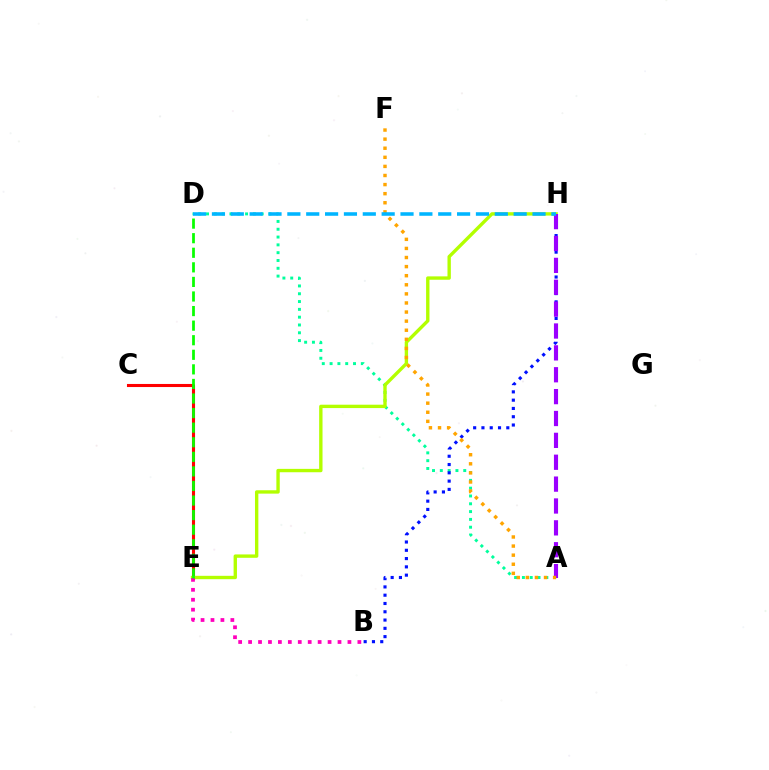{('A', 'D'): [{'color': '#00ff9d', 'line_style': 'dotted', 'thickness': 2.12}], ('C', 'E'): [{'color': '#ff0000', 'line_style': 'solid', 'thickness': 2.22}], ('B', 'H'): [{'color': '#0010ff', 'line_style': 'dotted', 'thickness': 2.25}], ('E', 'H'): [{'color': '#b3ff00', 'line_style': 'solid', 'thickness': 2.43}], ('B', 'E'): [{'color': '#ff00bd', 'line_style': 'dotted', 'thickness': 2.7}], ('A', 'H'): [{'color': '#9b00ff', 'line_style': 'dashed', 'thickness': 2.97}], ('D', 'E'): [{'color': '#08ff00', 'line_style': 'dashed', 'thickness': 1.98}], ('A', 'F'): [{'color': '#ffa500', 'line_style': 'dotted', 'thickness': 2.47}], ('D', 'H'): [{'color': '#00b5ff', 'line_style': 'dashed', 'thickness': 2.56}]}